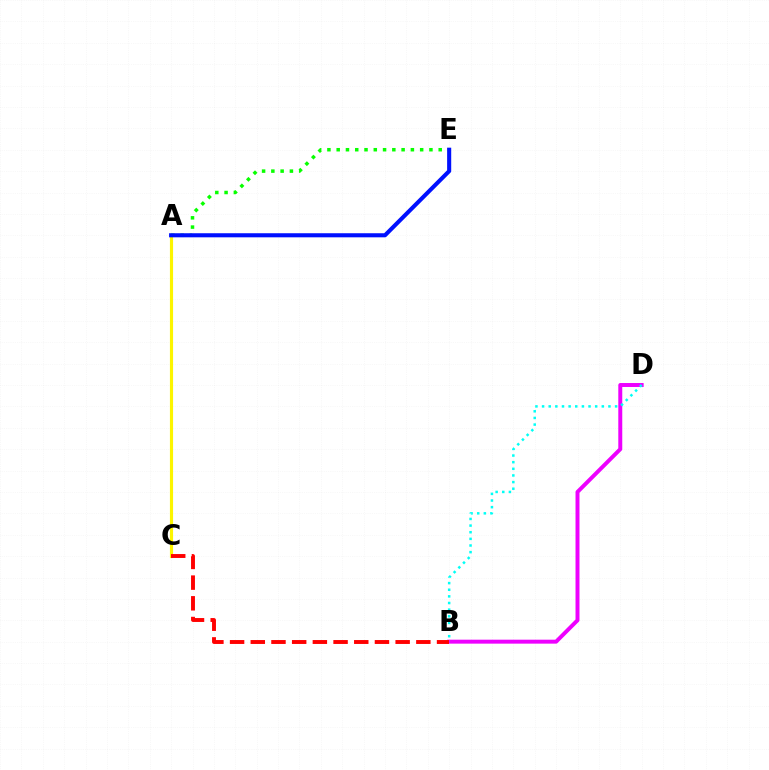{('B', 'D'): [{'color': '#ee00ff', 'line_style': 'solid', 'thickness': 2.85}, {'color': '#00fff6', 'line_style': 'dotted', 'thickness': 1.8}], ('A', 'C'): [{'color': '#fcf500', 'line_style': 'solid', 'thickness': 2.26}], ('A', 'E'): [{'color': '#08ff00', 'line_style': 'dotted', 'thickness': 2.52}, {'color': '#0010ff', 'line_style': 'solid', 'thickness': 2.94}], ('B', 'C'): [{'color': '#ff0000', 'line_style': 'dashed', 'thickness': 2.81}]}